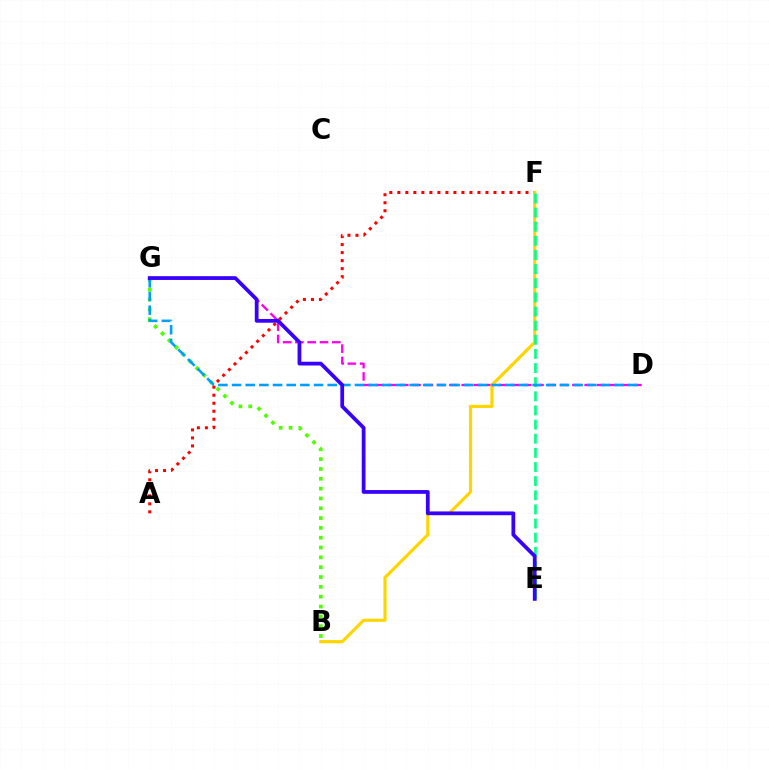{('D', 'G'): [{'color': '#ff00ed', 'line_style': 'dashed', 'thickness': 1.67}, {'color': '#009eff', 'line_style': 'dashed', 'thickness': 1.86}], ('A', 'F'): [{'color': '#ff0000', 'line_style': 'dotted', 'thickness': 2.18}], ('B', 'F'): [{'color': '#ffd500', 'line_style': 'solid', 'thickness': 2.28}], ('E', 'F'): [{'color': '#00ff86', 'line_style': 'dashed', 'thickness': 1.92}], ('B', 'G'): [{'color': '#4fff00', 'line_style': 'dotted', 'thickness': 2.67}], ('E', 'G'): [{'color': '#3700ff', 'line_style': 'solid', 'thickness': 2.71}]}